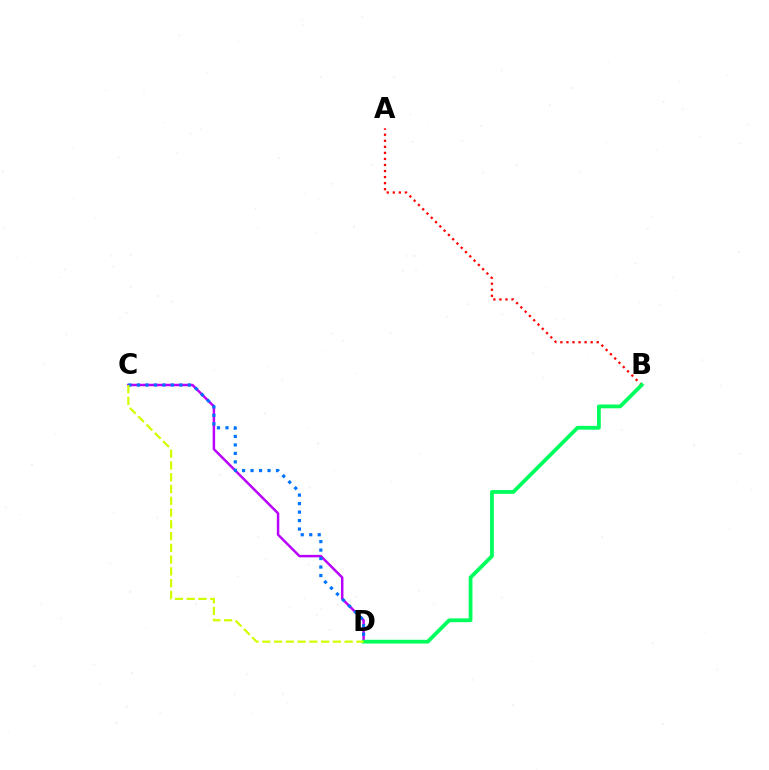{('C', 'D'): [{'color': '#b900ff', 'line_style': 'solid', 'thickness': 1.77}, {'color': '#0074ff', 'line_style': 'dotted', 'thickness': 2.31}, {'color': '#d1ff00', 'line_style': 'dashed', 'thickness': 1.6}], ('A', 'B'): [{'color': '#ff0000', 'line_style': 'dotted', 'thickness': 1.64}], ('B', 'D'): [{'color': '#00ff5c', 'line_style': 'solid', 'thickness': 2.73}]}